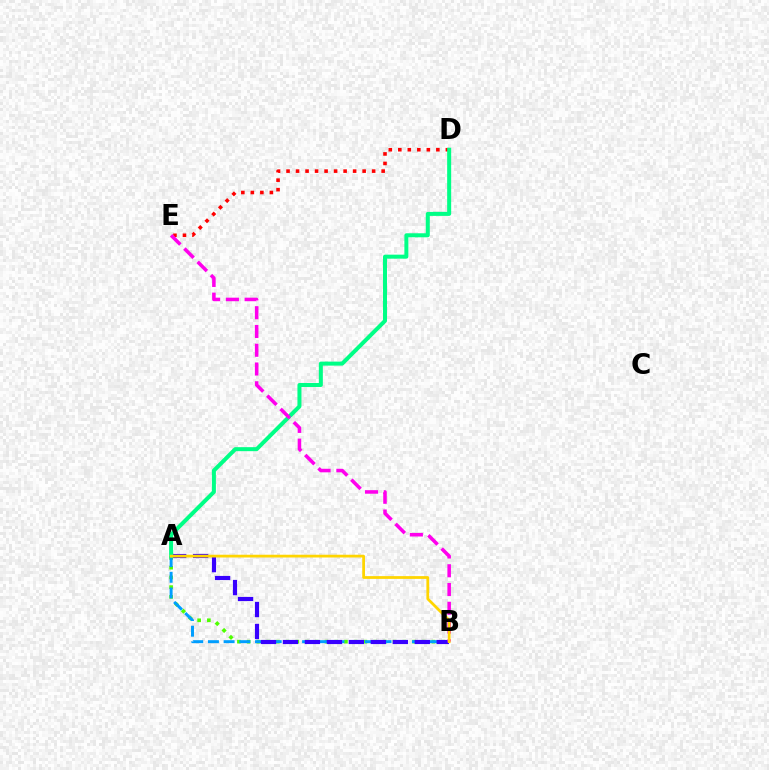{('A', 'B'): [{'color': '#4fff00', 'line_style': 'dotted', 'thickness': 2.64}, {'color': '#009eff', 'line_style': 'dashed', 'thickness': 2.13}, {'color': '#3700ff', 'line_style': 'dashed', 'thickness': 2.99}, {'color': '#ffd500', 'line_style': 'solid', 'thickness': 1.98}], ('D', 'E'): [{'color': '#ff0000', 'line_style': 'dotted', 'thickness': 2.58}], ('A', 'D'): [{'color': '#00ff86', 'line_style': 'solid', 'thickness': 2.89}], ('B', 'E'): [{'color': '#ff00ed', 'line_style': 'dashed', 'thickness': 2.55}]}